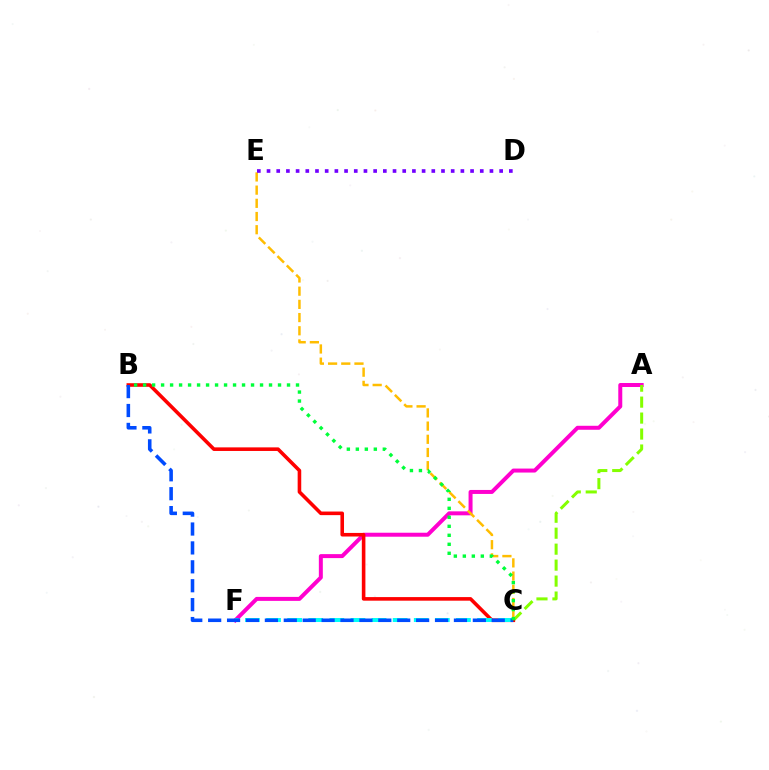{('A', 'F'): [{'color': '#ff00cf', 'line_style': 'solid', 'thickness': 2.87}], ('C', 'E'): [{'color': '#ffbd00', 'line_style': 'dashed', 'thickness': 1.79}], ('A', 'C'): [{'color': '#84ff00', 'line_style': 'dashed', 'thickness': 2.17}], ('B', 'C'): [{'color': '#ff0000', 'line_style': 'solid', 'thickness': 2.58}, {'color': '#004bff', 'line_style': 'dashed', 'thickness': 2.57}, {'color': '#00ff39', 'line_style': 'dotted', 'thickness': 2.44}], ('C', 'F'): [{'color': '#00fff6', 'line_style': 'dashed', 'thickness': 2.87}], ('D', 'E'): [{'color': '#7200ff', 'line_style': 'dotted', 'thickness': 2.63}]}